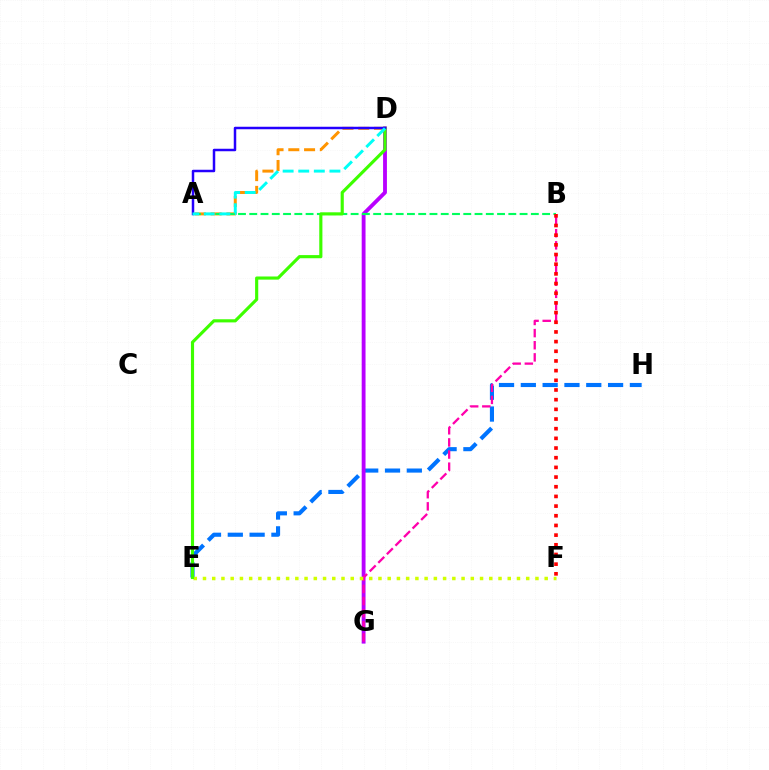{('E', 'H'): [{'color': '#0074ff', 'line_style': 'dashed', 'thickness': 2.96}], ('D', 'G'): [{'color': '#b900ff', 'line_style': 'solid', 'thickness': 2.77}], ('B', 'G'): [{'color': '#ff00ac', 'line_style': 'dashed', 'thickness': 1.65}], ('E', 'F'): [{'color': '#d1ff00', 'line_style': 'dotted', 'thickness': 2.51}], ('A', 'D'): [{'color': '#ff9400', 'line_style': 'dashed', 'thickness': 2.14}, {'color': '#2500ff', 'line_style': 'solid', 'thickness': 1.79}, {'color': '#00fff6', 'line_style': 'dashed', 'thickness': 2.12}], ('A', 'B'): [{'color': '#00ff5c', 'line_style': 'dashed', 'thickness': 1.53}], ('D', 'E'): [{'color': '#3dff00', 'line_style': 'solid', 'thickness': 2.26}], ('B', 'F'): [{'color': '#ff0000', 'line_style': 'dotted', 'thickness': 2.63}]}